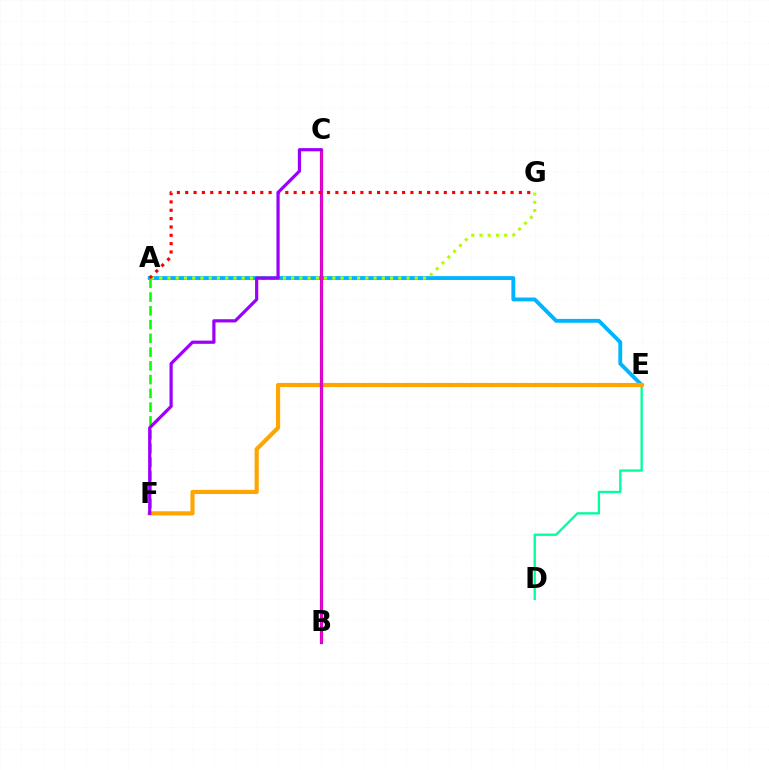{('D', 'E'): [{'color': '#00ff9d', 'line_style': 'solid', 'thickness': 1.67}], ('A', 'E'): [{'color': '#00b5ff', 'line_style': 'solid', 'thickness': 2.79}], ('E', 'F'): [{'color': '#ffa500', 'line_style': 'solid', 'thickness': 2.99}], ('B', 'C'): [{'color': '#0010ff', 'line_style': 'solid', 'thickness': 2.27}, {'color': '#ff00bd', 'line_style': 'solid', 'thickness': 1.95}], ('A', 'F'): [{'color': '#08ff00', 'line_style': 'dashed', 'thickness': 1.87}], ('A', 'G'): [{'color': '#b3ff00', 'line_style': 'dotted', 'thickness': 2.24}, {'color': '#ff0000', 'line_style': 'dotted', 'thickness': 2.27}], ('C', 'F'): [{'color': '#9b00ff', 'line_style': 'solid', 'thickness': 2.31}]}